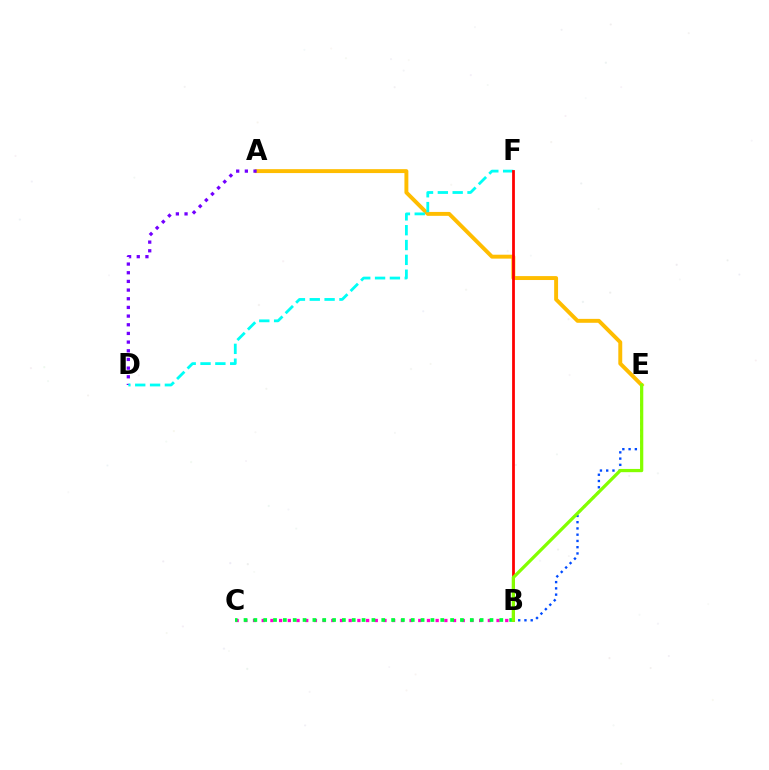{('B', 'E'): [{'color': '#004bff', 'line_style': 'dotted', 'thickness': 1.7}, {'color': '#84ff00', 'line_style': 'solid', 'thickness': 2.33}], ('A', 'E'): [{'color': '#ffbd00', 'line_style': 'solid', 'thickness': 2.82}], ('B', 'C'): [{'color': '#ff00cf', 'line_style': 'dotted', 'thickness': 2.36}, {'color': '#00ff39', 'line_style': 'dotted', 'thickness': 2.67}], ('A', 'D'): [{'color': '#7200ff', 'line_style': 'dotted', 'thickness': 2.36}], ('D', 'F'): [{'color': '#00fff6', 'line_style': 'dashed', 'thickness': 2.02}], ('B', 'F'): [{'color': '#ff0000', 'line_style': 'solid', 'thickness': 1.99}]}